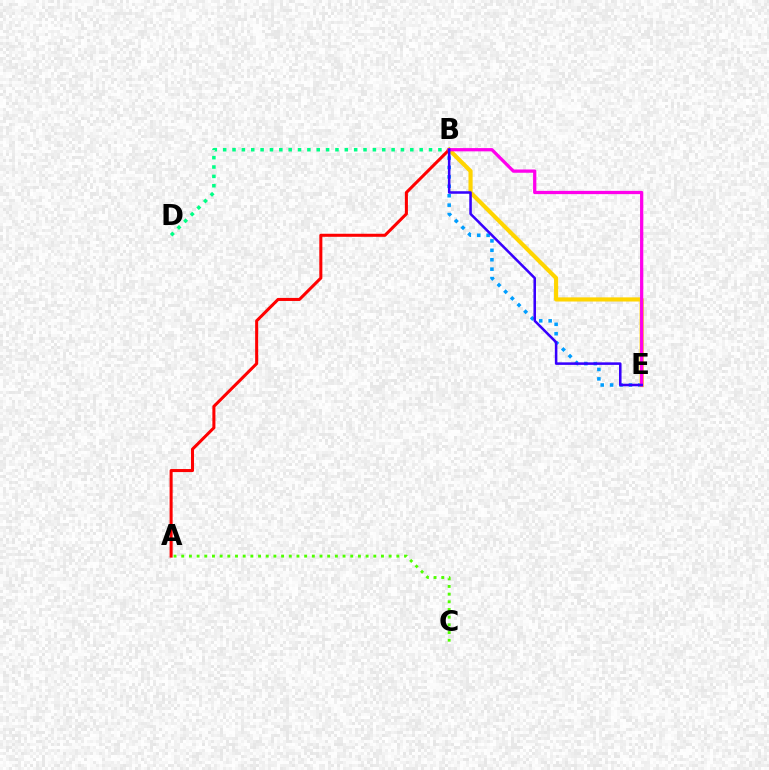{('B', 'E'): [{'color': '#009eff', 'line_style': 'dotted', 'thickness': 2.56}, {'color': '#ffd500', 'line_style': 'solid', 'thickness': 2.98}, {'color': '#ff00ed', 'line_style': 'solid', 'thickness': 2.35}, {'color': '#3700ff', 'line_style': 'solid', 'thickness': 1.83}], ('A', 'C'): [{'color': '#4fff00', 'line_style': 'dotted', 'thickness': 2.09}], ('B', 'D'): [{'color': '#00ff86', 'line_style': 'dotted', 'thickness': 2.54}], ('A', 'B'): [{'color': '#ff0000', 'line_style': 'solid', 'thickness': 2.19}]}